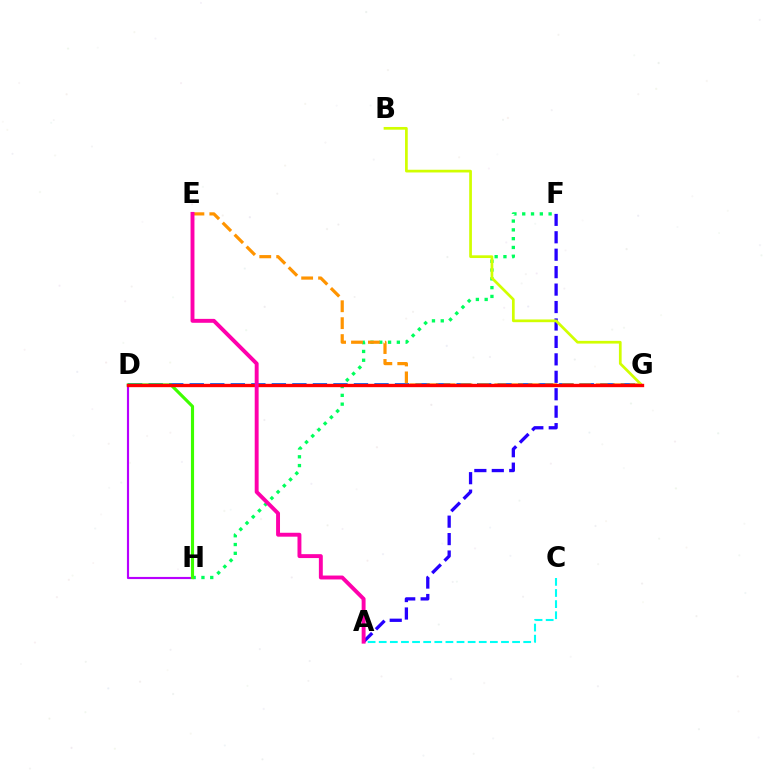{('D', 'G'): [{'color': '#0074ff', 'line_style': 'dashed', 'thickness': 2.79}, {'color': '#ff0000', 'line_style': 'solid', 'thickness': 2.42}], ('A', 'C'): [{'color': '#00fff6', 'line_style': 'dashed', 'thickness': 1.51}], ('F', 'H'): [{'color': '#00ff5c', 'line_style': 'dotted', 'thickness': 2.39}], ('E', 'G'): [{'color': '#ff9400', 'line_style': 'dashed', 'thickness': 2.3}], ('D', 'H'): [{'color': '#b900ff', 'line_style': 'solid', 'thickness': 1.55}, {'color': '#3dff00', 'line_style': 'solid', 'thickness': 2.26}], ('A', 'F'): [{'color': '#2500ff', 'line_style': 'dashed', 'thickness': 2.37}], ('B', 'G'): [{'color': '#d1ff00', 'line_style': 'solid', 'thickness': 1.96}], ('A', 'E'): [{'color': '#ff00ac', 'line_style': 'solid', 'thickness': 2.82}]}